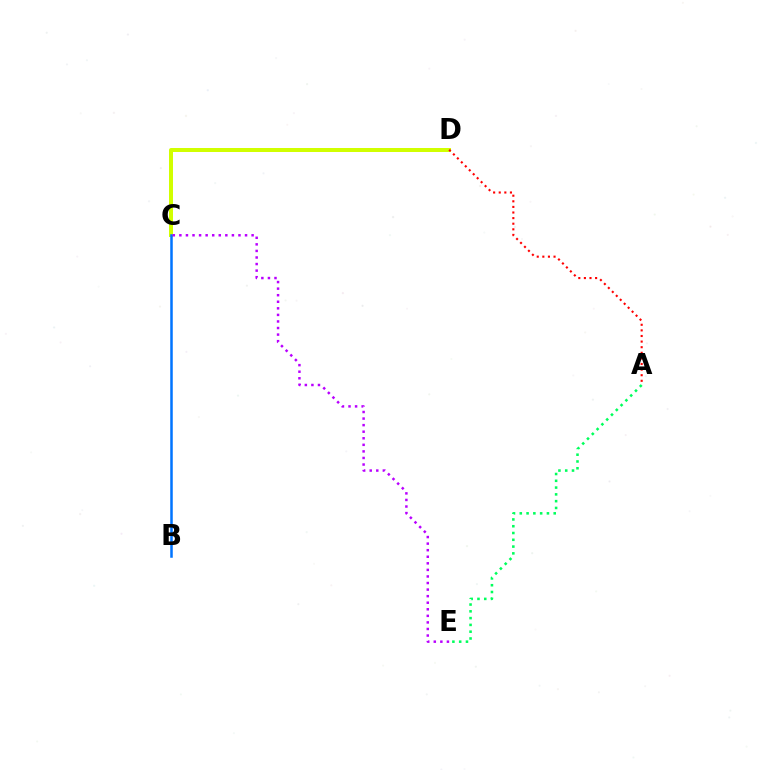{('A', 'E'): [{'color': '#00ff5c', 'line_style': 'dotted', 'thickness': 1.84}], ('C', 'D'): [{'color': '#d1ff00', 'line_style': 'solid', 'thickness': 2.88}], ('B', 'C'): [{'color': '#0074ff', 'line_style': 'solid', 'thickness': 1.81}], ('A', 'D'): [{'color': '#ff0000', 'line_style': 'dotted', 'thickness': 1.52}], ('C', 'E'): [{'color': '#b900ff', 'line_style': 'dotted', 'thickness': 1.78}]}